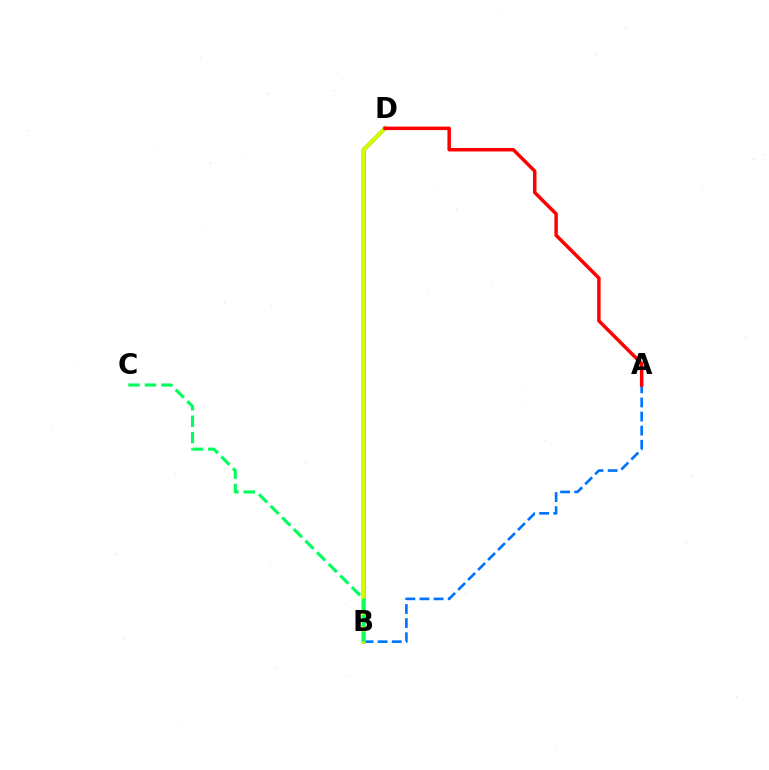{('B', 'D'): [{'color': '#b900ff', 'line_style': 'solid', 'thickness': 2.72}, {'color': '#d1ff00', 'line_style': 'solid', 'thickness': 2.92}], ('A', 'B'): [{'color': '#0074ff', 'line_style': 'dashed', 'thickness': 1.92}], ('A', 'D'): [{'color': '#ff0000', 'line_style': 'solid', 'thickness': 2.51}], ('B', 'C'): [{'color': '#00ff5c', 'line_style': 'dashed', 'thickness': 2.23}]}